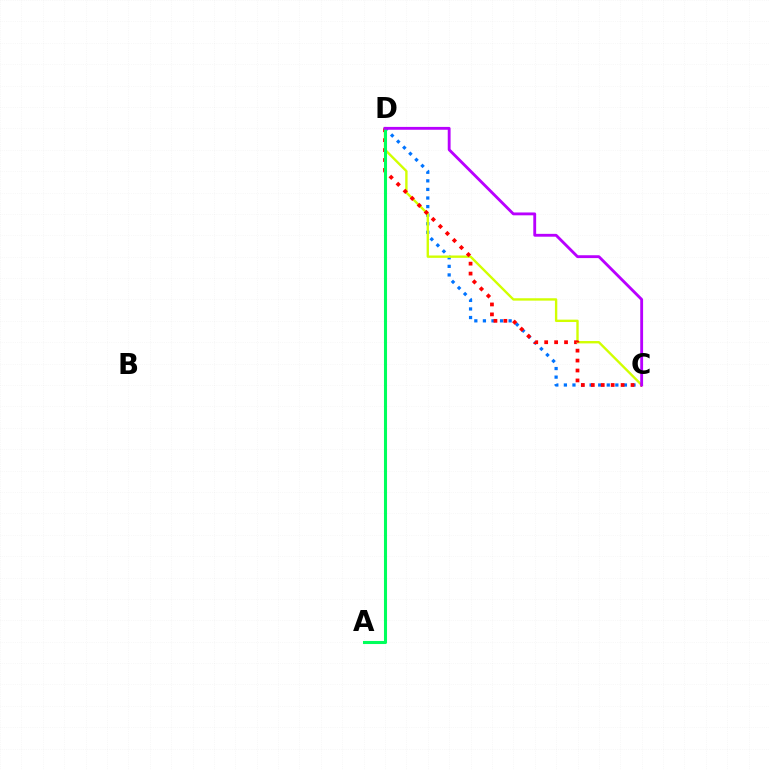{('C', 'D'): [{'color': '#0074ff', 'line_style': 'dotted', 'thickness': 2.33}, {'color': '#d1ff00', 'line_style': 'solid', 'thickness': 1.71}, {'color': '#ff0000', 'line_style': 'dotted', 'thickness': 2.7}, {'color': '#b900ff', 'line_style': 'solid', 'thickness': 2.05}], ('A', 'D'): [{'color': '#00ff5c', 'line_style': 'solid', 'thickness': 2.2}]}